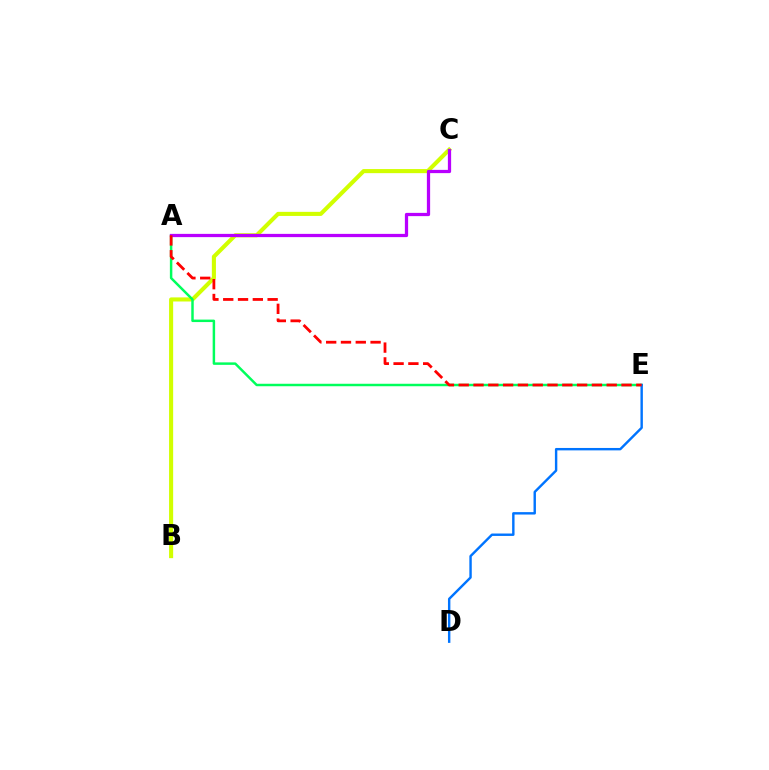{('B', 'C'): [{'color': '#d1ff00', 'line_style': 'solid', 'thickness': 2.94}], ('A', 'E'): [{'color': '#00ff5c', 'line_style': 'solid', 'thickness': 1.78}, {'color': '#ff0000', 'line_style': 'dashed', 'thickness': 2.01}], ('A', 'C'): [{'color': '#b900ff', 'line_style': 'solid', 'thickness': 2.34}], ('D', 'E'): [{'color': '#0074ff', 'line_style': 'solid', 'thickness': 1.74}]}